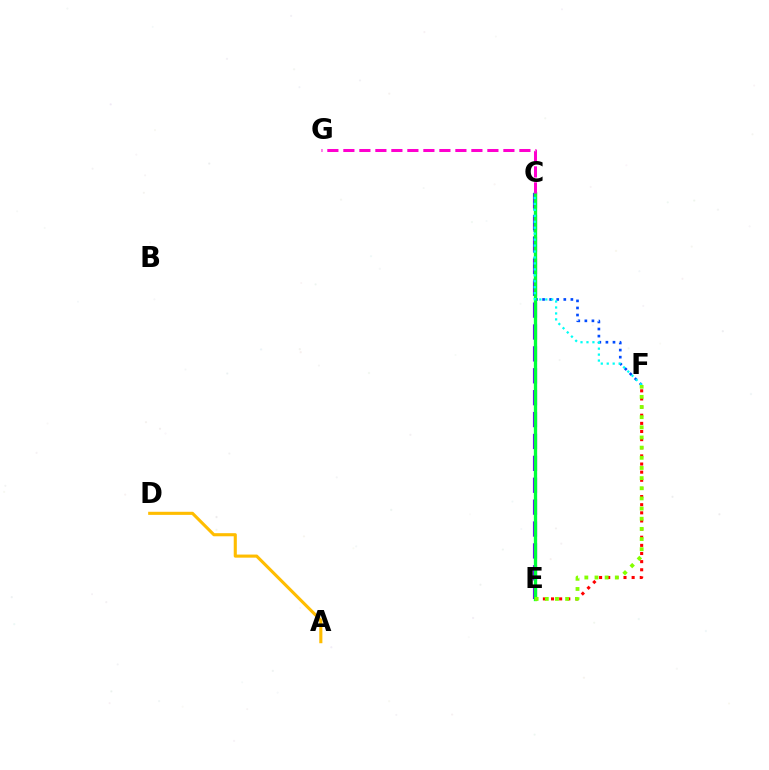{('C', 'E'): [{'color': '#7200ff', 'line_style': 'dashed', 'thickness': 2.97}, {'color': '#00ff39', 'line_style': 'solid', 'thickness': 2.39}], ('E', 'F'): [{'color': '#ff0000', 'line_style': 'dotted', 'thickness': 2.21}, {'color': '#84ff00', 'line_style': 'dotted', 'thickness': 2.76}], ('C', 'F'): [{'color': '#004bff', 'line_style': 'dotted', 'thickness': 1.92}, {'color': '#00fff6', 'line_style': 'dotted', 'thickness': 1.62}], ('A', 'D'): [{'color': '#ffbd00', 'line_style': 'solid', 'thickness': 2.23}], ('C', 'G'): [{'color': '#ff00cf', 'line_style': 'dashed', 'thickness': 2.17}]}